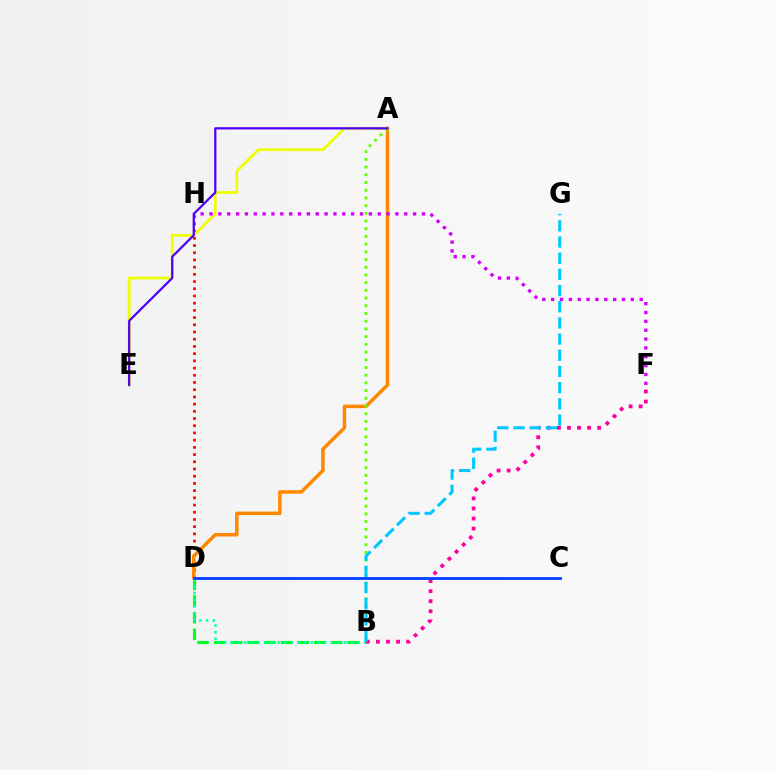{('B', 'D'): [{'color': '#00ff27', 'line_style': 'dashed', 'thickness': 2.27}, {'color': '#00ffaf', 'line_style': 'dotted', 'thickness': 1.81}], ('D', 'H'): [{'color': '#ff0000', 'line_style': 'dotted', 'thickness': 1.96}], ('A', 'D'): [{'color': '#ff8800', 'line_style': 'solid', 'thickness': 2.52}], ('A', 'E'): [{'color': '#eeff00', 'line_style': 'solid', 'thickness': 1.97}, {'color': '#4f00ff', 'line_style': 'solid', 'thickness': 1.61}], ('F', 'H'): [{'color': '#d600ff', 'line_style': 'dotted', 'thickness': 2.41}], ('A', 'B'): [{'color': '#66ff00', 'line_style': 'dotted', 'thickness': 2.09}], ('B', 'F'): [{'color': '#ff00a0', 'line_style': 'dotted', 'thickness': 2.73}], ('B', 'G'): [{'color': '#00c7ff', 'line_style': 'dashed', 'thickness': 2.2}], ('C', 'D'): [{'color': '#003fff', 'line_style': 'solid', 'thickness': 2.02}]}